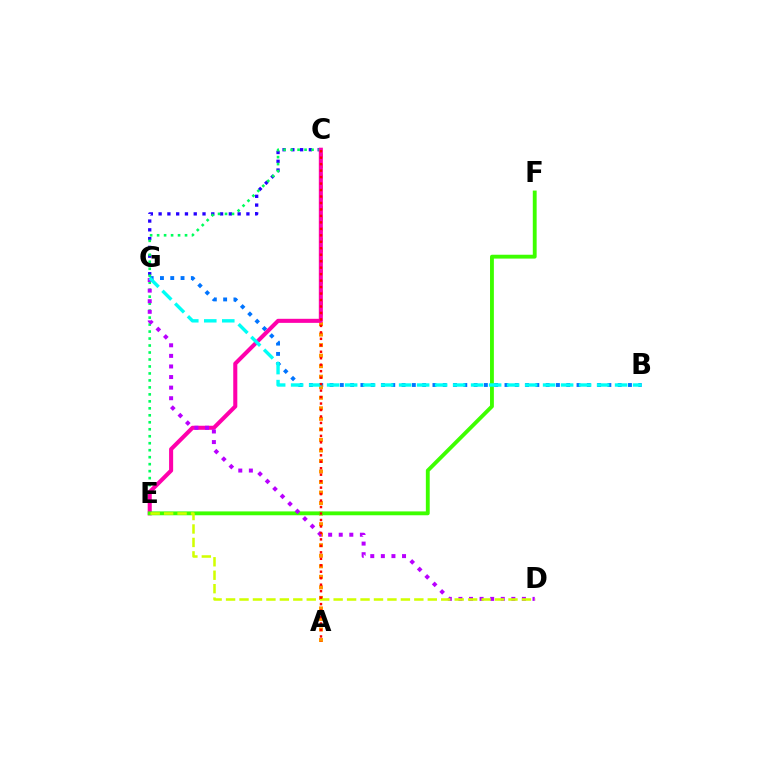{('C', 'G'): [{'color': '#2500ff', 'line_style': 'dotted', 'thickness': 2.39}], ('B', 'G'): [{'color': '#0074ff', 'line_style': 'dotted', 'thickness': 2.8}, {'color': '#00fff6', 'line_style': 'dashed', 'thickness': 2.44}], ('C', 'E'): [{'color': '#00ff5c', 'line_style': 'dotted', 'thickness': 1.9}, {'color': '#ff00ac', 'line_style': 'solid', 'thickness': 2.92}], ('A', 'C'): [{'color': '#ff9400', 'line_style': 'dotted', 'thickness': 2.86}, {'color': '#ff0000', 'line_style': 'dotted', 'thickness': 1.76}], ('E', 'F'): [{'color': '#3dff00', 'line_style': 'solid', 'thickness': 2.78}], ('D', 'G'): [{'color': '#b900ff', 'line_style': 'dotted', 'thickness': 2.88}], ('D', 'E'): [{'color': '#d1ff00', 'line_style': 'dashed', 'thickness': 1.83}]}